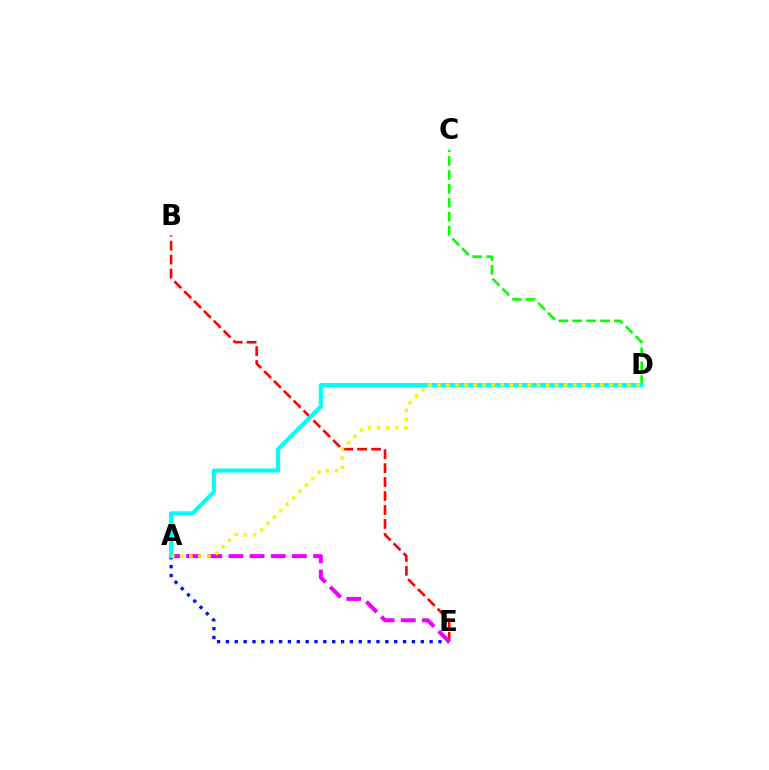{('A', 'E'): [{'color': '#0010ff', 'line_style': 'dotted', 'thickness': 2.41}, {'color': '#ee00ff', 'line_style': 'dashed', 'thickness': 2.87}], ('C', 'D'): [{'color': '#08ff00', 'line_style': 'dashed', 'thickness': 1.89}], ('B', 'E'): [{'color': '#ff0000', 'line_style': 'dashed', 'thickness': 1.89}], ('A', 'D'): [{'color': '#00fff6', 'line_style': 'solid', 'thickness': 2.95}, {'color': '#fcf500', 'line_style': 'dotted', 'thickness': 2.46}]}